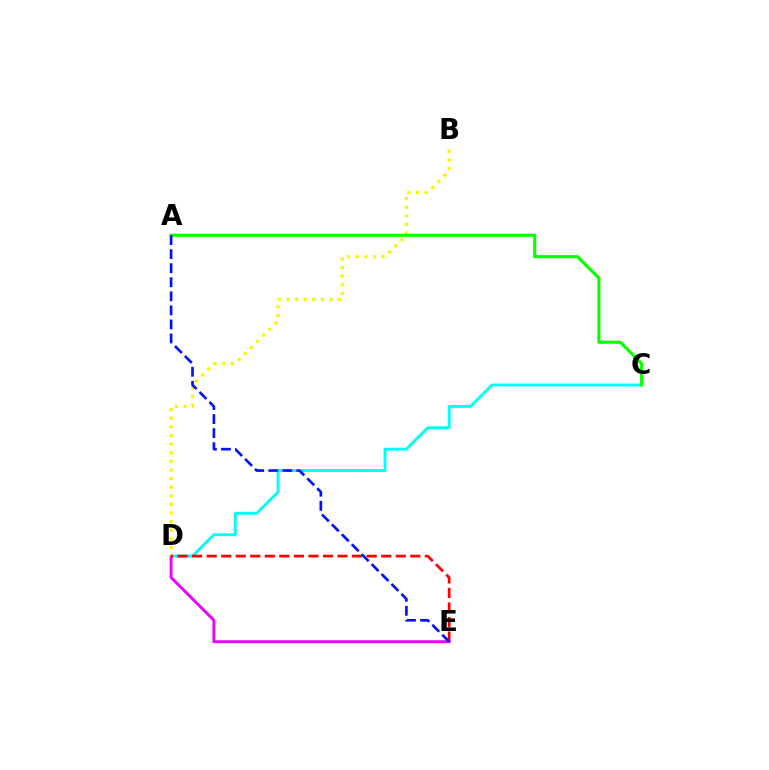{('C', 'D'): [{'color': '#00fff6', 'line_style': 'solid', 'thickness': 2.09}], ('D', 'E'): [{'color': '#ee00ff', 'line_style': 'solid', 'thickness': 2.09}, {'color': '#ff0000', 'line_style': 'dashed', 'thickness': 1.98}], ('B', 'D'): [{'color': '#fcf500', 'line_style': 'dotted', 'thickness': 2.34}], ('A', 'C'): [{'color': '#08ff00', 'line_style': 'solid', 'thickness': 2.23}], ('A', 'E'): [{'color': '#0010ff', 'line_style': 'dashed', 'thickness': 1.91}]}